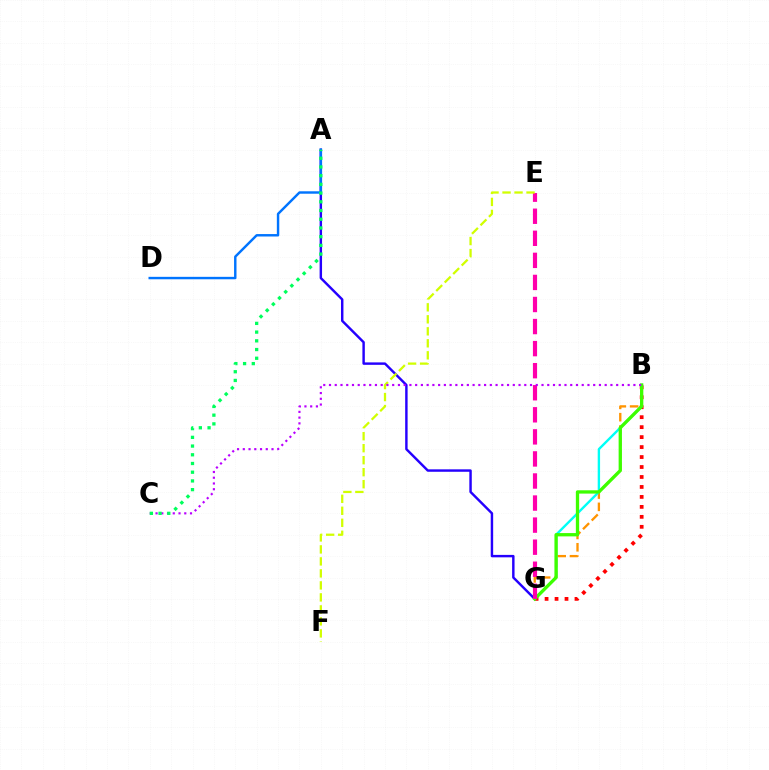{('A', 'G'): [{'color': '#2500ff', 'line_style': 'solid', 'thickness': 1.75}], ('B', 'G'): [{'color': '#ff9400', 'line_style': 'dashed', 'thickness': 1.67}, {'color': '#ff0000', 'line_style': 'dotted', 'thickness': 2.71}, {'color': '#00fff6', 'line_style': 'solid', 'thickness': 1.71}, {'color': '#3dff00', 'line_style': 'solid', 'thickness': 2.38}], ('A', 'D'): [{'color': '#0074ff', 'line_style': 'solid', 'thickness': 1.75}], ('E', 'G'): [{'color': '#ff00ac', 'line_style': 'dashed', 'thickness': 3.0}], ('E', 'F'): [{'color': '#d1ff00', 'line_style': 'dashed', 'thickness': 1.63}], ('B', 'C'): [{'color': '#b900ff', 'line_style': 'dotted', 'thickness': 1.56}], ('A', 'C'): [{'color': '#00ff5c', 'line_style': 'dotted', 'thickness': 2.37}]}